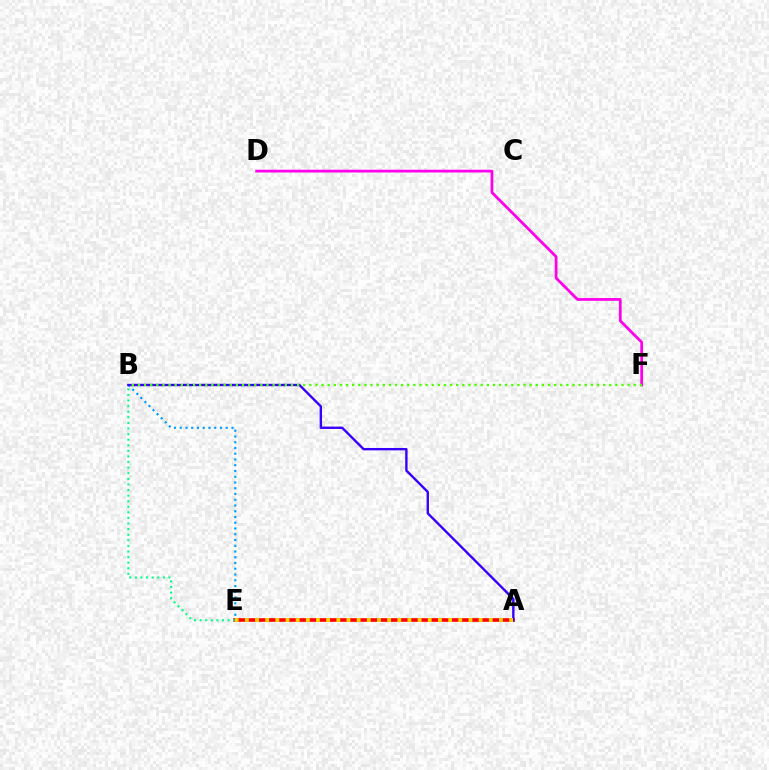{('A', 'E'): [{'color': '#ff0000', 'line_style': 'solid', 'thickness': 2.61}, {'color': '#ffd500', 'line_style': 'dotted', 'thickness': 2.76}], ('D', 'F'): [{'color': '#ff00ed', 'line_style': 'solid', 'thickness': 1.98}], ('B', 'E'): [{'color': '#00ff86', 'line_style': 'dotted', 'thickness': 1.52}, {'color': '#009eff', 'line_style': 'dotted', 'thickness': 1.56}], ('A', 'B'): [{'color': '#3700ff', 'line_style': 'solid', 'thickness': 1.71}], ('B', 'F'): [{'color': '#4fff00', 'line_style': 'dotted', 'thickness': 1.66}]}